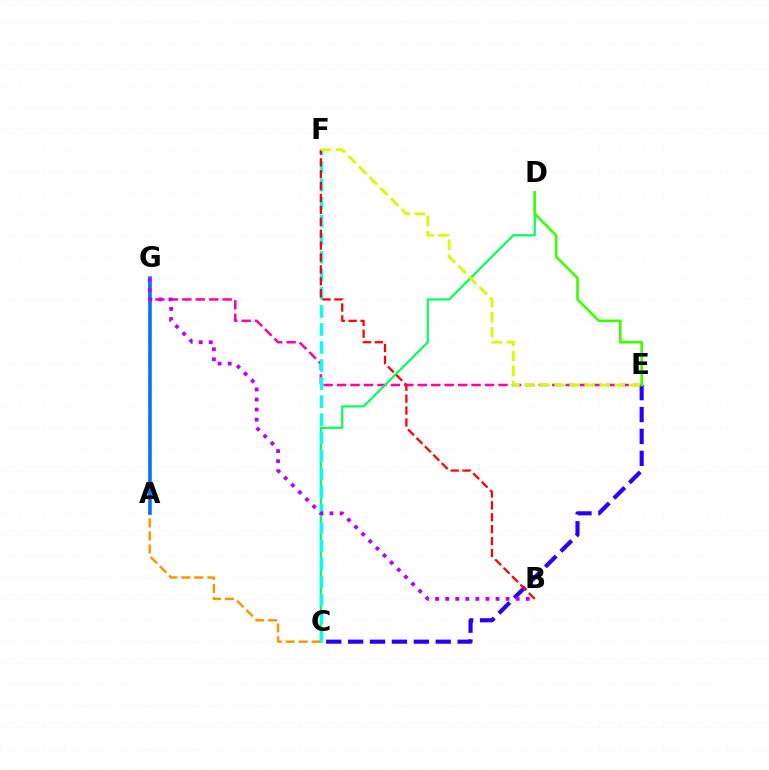{('C', 'E'): [{'color': '#2500ff', 'line_style': 'dashed', 'thickness': 2.97}], ('E', 'G'): [{'color': '#ff00ac', 'line_style': 'dashed', 'thickness': 1.83}], ('C', 'G'): [{'color': '#ff9400', 'line_style': 'dashed', 'thickness': 1.77}], ('C', 'D'): [{'color': '#00ff5c', 'line_style': 'solid', 'thickness': 1.56}], ('A', 'G'): [{'color': '#0074ff', 'line_style': 'solid', 'thickness': 2.56}], ('D', 'E'): [{'color': '#3dff00', 'line_style': 'solid', 'thickness': 1.9}], ('C', 'F'): [{'color': '#00fff6', 'line_style': 'dashed', 'thickness': 2.45}], ('B', 'G'): [{'color': '#b900ff', 'line_style': 'dotted', 'thickness': 2.74}], ('B', 'F'): [{'color': '#ff0000', 'line_style': 'dashed', 'thickness': 1.62}], ('E', 'F'): [{'color': '#d1ff00', 'line_style': 'dashed', 'thickness': 2.04}]}